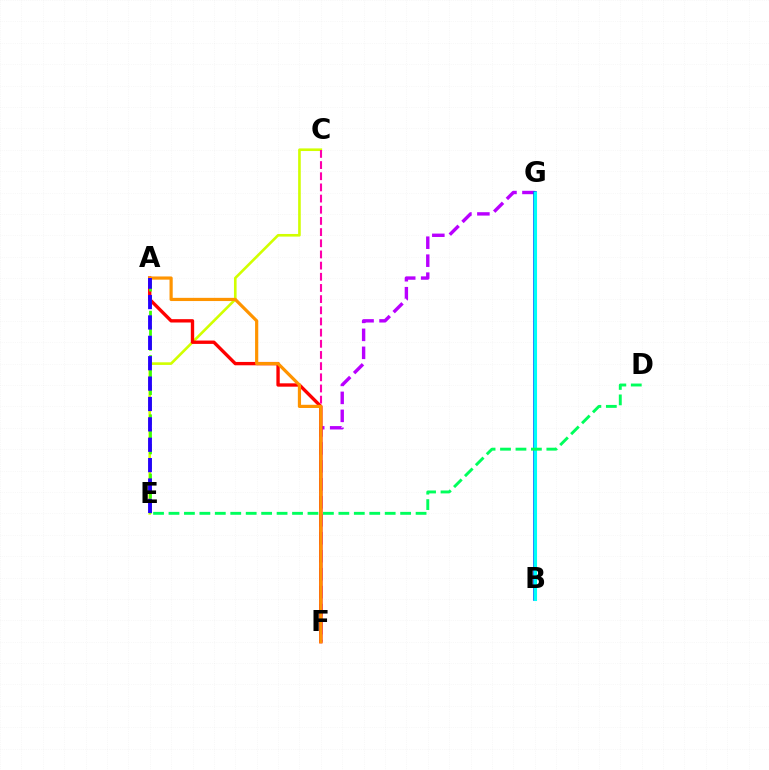{('F', 'G'): [{'color': '#b900ff', 'line_style': 'dashed', 'thickness': 2.44}], ('C', 'E'): [{'color': '#d1ff00', 'line_style': 'solid', 'thickness': 1.89}], ('A', 'F'): [{'color': '#ff0000', 'line_style': 'solid', 'thickness': 2.41}, {'color': '#ff9400', 'line_style': 'solid', 'thickness': 2.3}], ('A', 'E'): [{'color': '#3dff00', 'line_style': 'dashed', 'thickness': 2.01}, {'color': '#2500ff', 'line_style': 'dashed', 'thickness': 2.77}], ('B', 'G'): [{'color': '#0074ff', 'line_style': 'solid', 'thickness': 2.65}, {'color': '#00fff6', 'line_style': 'solid', 'thickness': 2.23}], ('C', 'F'): [{'color': '#ff00ac', 'line_style': 'dashed', 'thickness': 1.52}], ('D', 'E'): [{'color': '#00ff5c', 'line_style': 'dashed', 'thickness': 2.1}]}